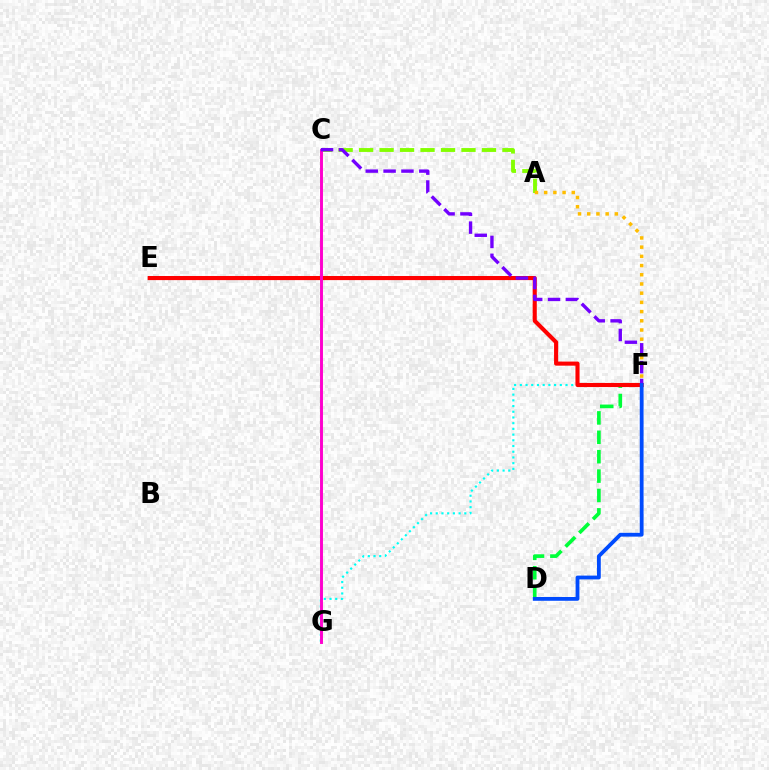{('A', 'C'): [{'color': '#84ff00', 'line_style': 'dashed', 'thickness': 2.78}], ('D', 'F'): [{'color': '#00ff39', 'line_style': 'dashed', 'thickness': 2.63}, {'color': '#004bff', 'line_style': 'solid', 'thickness': 2.74}], ('F', 'G'): [{'color': '#00fff6', 'line_style': 'dotted', 'thickness': 1.55}], ('E', 'F'): [{'color': '#ff0000', 'line_style': 'solid', 'thickness': 2.95}], ('C', 'G'): [{'color': '#ff00cf', 'line_style': 'solid', 'thickness': 2.11}], ('A', 'F'): [{'color': '#ffbd00', 'line_style': 'dotted', 'thickness': 2.5}], ('C', 'F'): [{'color': '#7200ff', 'line_style': 'dashed', 'thickness': 2.42}]}